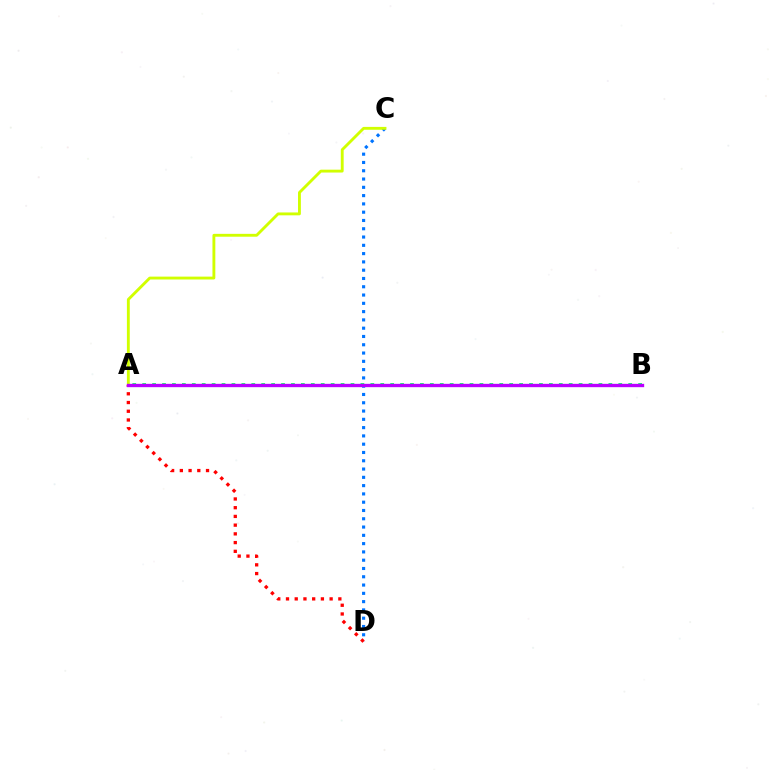{('C', 'D'): [{'color': '#0074ff', 'line_style': 'dotted', 'thickness': 2.25}], ('A', 'D'): [{'color': '#ff0000', 'line_style': 'dotted', 'thickness': 2.37}], ('A', 'B'): [{'color': '#00ff5c', 'line_style': 'dotted', 'thickness': 2.7}, {'color': '#b900ff', 'line_style': 'solid', 'thickness': 2.41}], ('A', 'C'): [{'color': '#d1ff00', 'line_style': 'solid', 'thickness': 2.06}]}